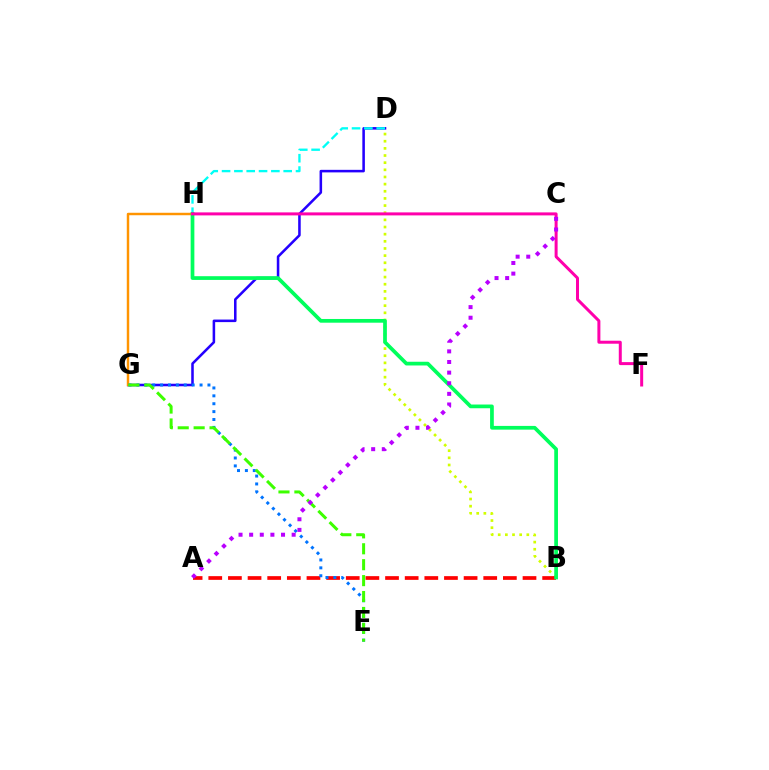{('B', 'D'): [{'color': '#d1ff00', 'line_style': 'dotted', 'thickness': 1.94}], ('D', 'G'): [{'color': '#2500ff', 'line_style': 'solid', 'thickness': 1.84}], ('G', 'H'): [{'color': '#ff9400', 'line_style': 'solid', 'thickness': 1.77}], ('D', 'H'): [{'color': '#00fff6', 'line_style': 'dashed', 'thickness': 1.67}], ('A', 'B'): [{'color': '#ff0000', 'line_style': 'dashed', 'thickness': 2.67}], ('B', 'H'): [{'color': '#00ff5c', 'line_style': 'solid', 'thickness': 2.68}], ('E', 'G'): [{'color': '#0074ff', 'line_style': 'dotted', 'thickness': 2.14}, {'color': '#3dff00', 'line_style': 'dashed', 'thickness': 2.16}], ('F', 'H'): [{'color': '#ff00ac', 'line_style': 'solid', 'thickness': 2.16}], ('A', 'C'): [{'color': '#b900ff', 'line_style': 'dotted', 'thickness': 2.89}]}